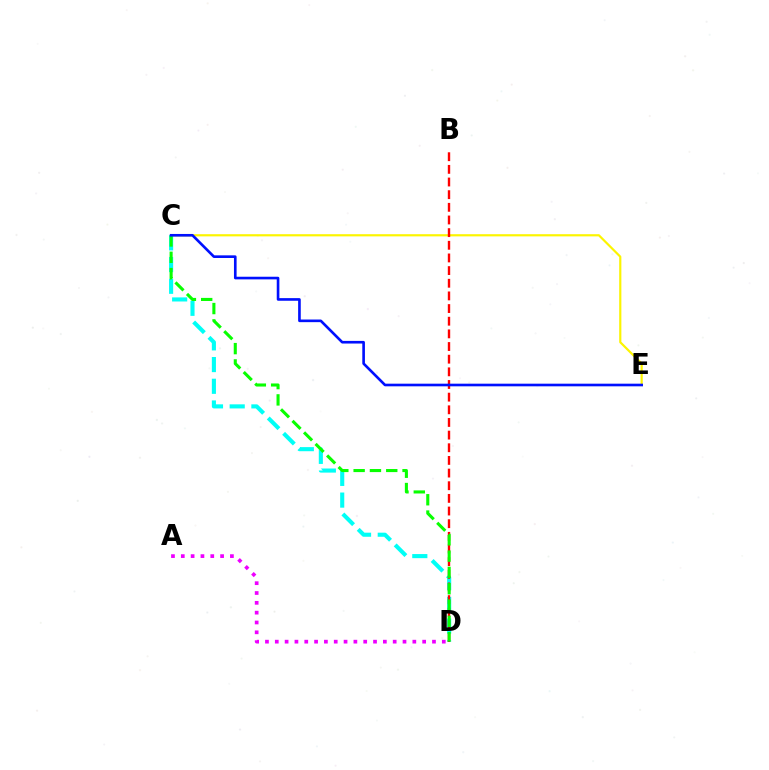{('C', 'E'): [{'color': '#fcf500', 'line_style': 'solid', 'thickness': 1.57}, {'color': '#0010ff', 'line_style': 'solid', 'thickness': 1.9}], ('C', 'D'): [{'color': '#00fff6', 'line_style': 'dashed', 'thickness': 2.95}, {'color': '#08ff00', 'line_style': 'dashed', 'thickness': 2.22}], ('A', 'D'): [{'color': '#ee00ff', 'line_style': 'dotted', 'thickness': 2.67}], ('B', 'D'): [{'color': '#ff0000', 'line_style': 'dashed', 'thickness': 1.72}]}